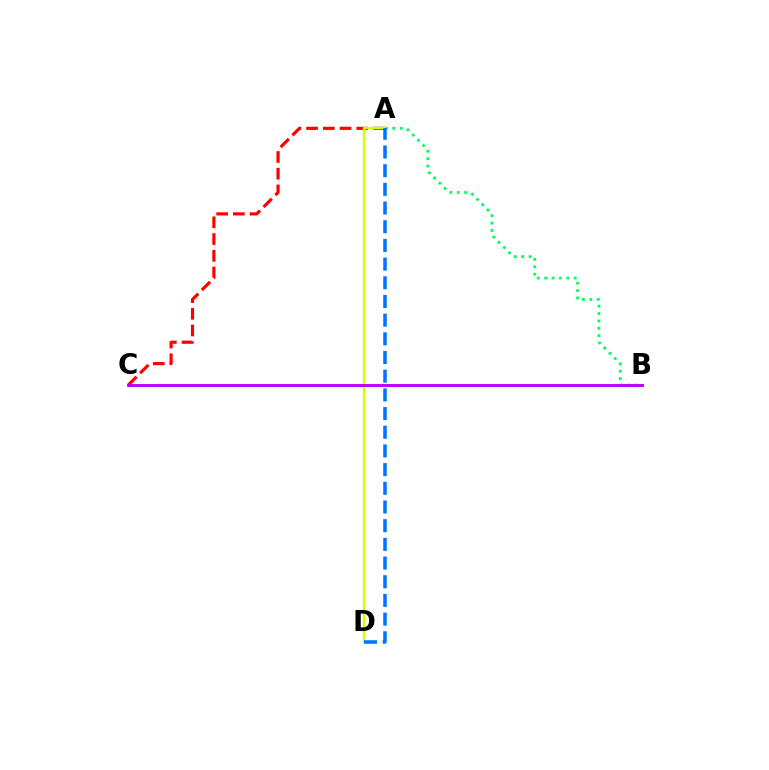{('A', 'B'): [{'color': '#00ff5c', 'line_style': 'dotted', 'thickness': 2.01}], ('A', 'C'): [{'color': '#ff0000', 'line_style': 'dashed', 'thickness': 2.27}], ('A', 'D'): [{'color': '#d1ff00', 'line_style': 'solid', 'thickness': 1.68}, {'color': '#0074ff', 'line_style': 'dashed', 'thickness': 2.54}], ('B', 'C'): [{'color': '#b900ff', 'line_style': 'solid', 'thickness': 2.08}]}